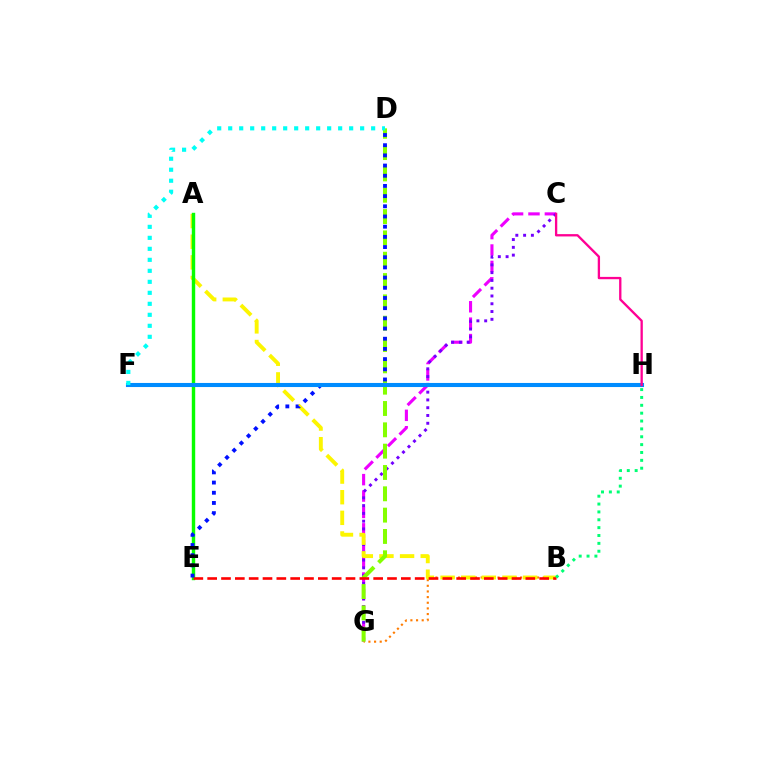{('C', 'G'): [{'color': '#ee00ff', 'line_style': 'dashed', 'thickness': 2.23}, {'color': '#7200ff', 'line_style': 'dotted', 'thickness': 2.11}], ('B', 'G'): [{'color': '#ff7c00', 'line_style': 'dotted', 'thickness': 1.53}], ('A', 'B'): [{'color': '#fcf500', 'line_style': 'dashed', 'thickness': 2.8}], ('D', 'G'): [{'color': '#84ff00', 'line_style': 'dashed', 'thickness': 2.9}], ('A', 'E'): [{'color': '#08ff00', 'line_style': 'solid', 'thickness': 2.46}], ('B', 'E'): [{'color': '#ff0000', 'line_style': 'dashed', 'thickness': 1.88}], ('D', 'E'): [{'color': '#0010ff', 'line_style': 'dotted', 'thickness': 2.77}], ('F', 'H'): [{'color': '#008cff', 'line_style': 'solid', 'thickness': 2.94}], ('C', 'H'): [{'color': '#ff0094', 'line_style': 'solid', 'thickness': 1.67}], ('B', 'H'): [{'color': '#00ff74', 'line_style': 'dotted', 'thickness': 2.14}], ('D', 'F'): [{'color': '#00fff6', 'line_style': 'dotted', 'thickness': 2.99}]}